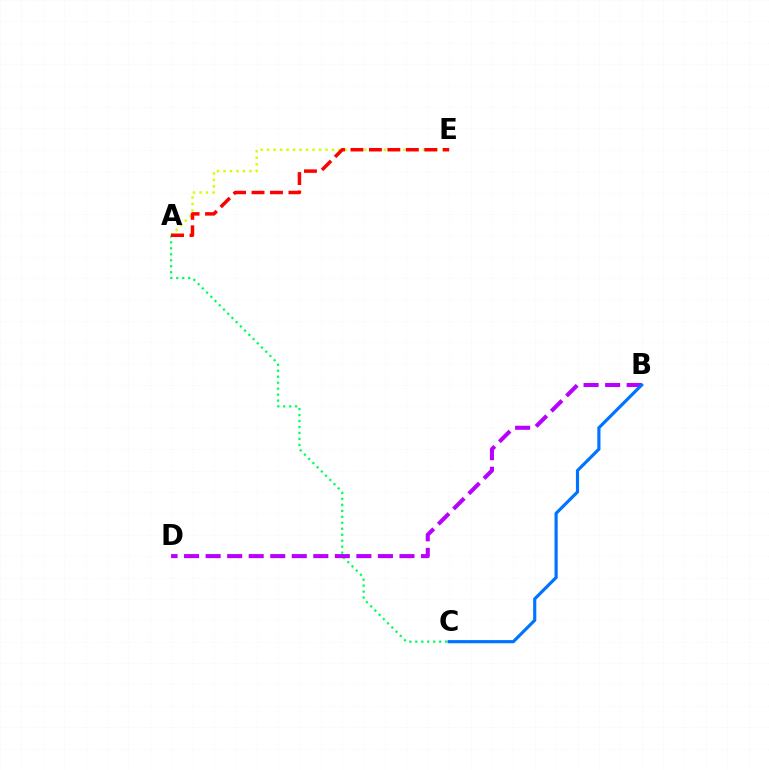{('A', 'E'): [{'color': '#d1ff00', 'line_style': 'dotted', 'thickness': 1.76}, {'color': '#ff0000', 'line_style': 'dashed', 'thickness': 2.51}], ('A', 'C'): [{'color': '#00ff5c', 'line_style': 'dotted', 'thickness': 1.62}], ('B', 'D'): [{'color': '#b900ff', 'line_style': 'dashed', 'thickness': 2.93}], ('B', 'C'): [{'color': '#0074ff', 'line_style': 'solid', 'thickness': 2.28}]}